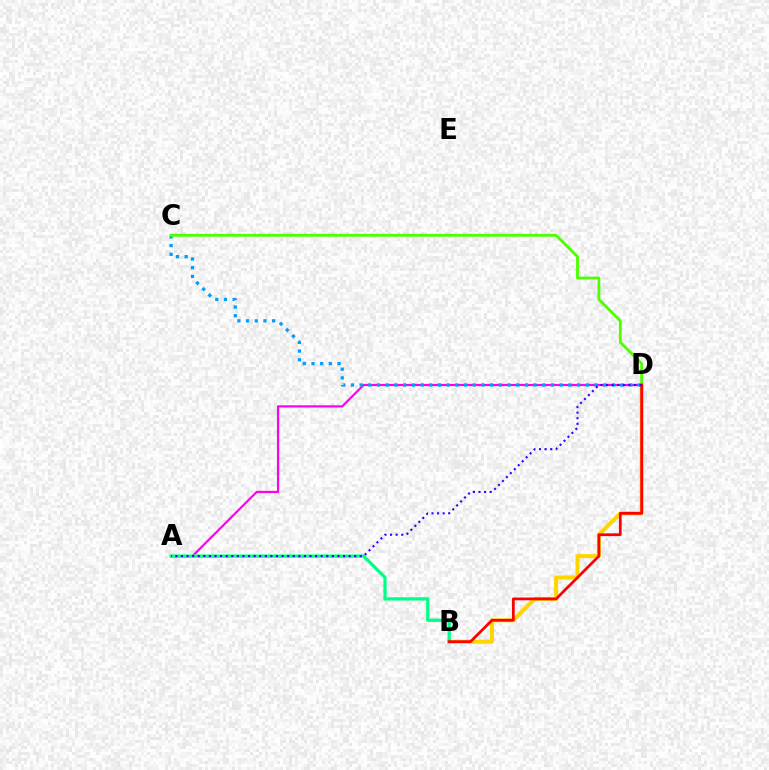{('B', 'D'): [{'color': '#ffd500', 'line_style': 'solid', 'thickness': 2.88}, {'color': '#ff0000', 'line_style': 'solid', 'thickness': 1.98}], ('A', 'D'): [{'color': '#ff00ed', 'line_style': 'solid', 'thickness': 1.58}, {'color': '#3700ff', 'line_style': 'dotted', 'thickness': 1.52}], ('C', 'D'): [{'color': '#009eff', 'line_style': 'dotted', 'thickness': 2.36}, {'color': '#4fff00', 'line_style': 'solid', 'thickness': 2.06}], ('A', 'B'): [{'color': '#00ff86', 'line_style': 'solid', 'thickness': 2.34}]}